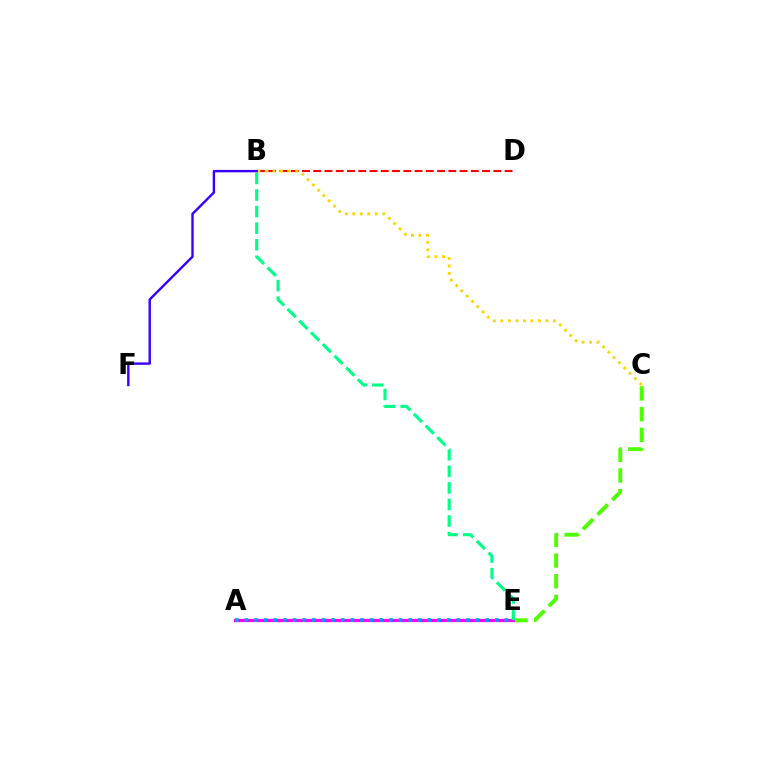{('C', 'E'): [{'color': '#4fff00', 'line_style': 'dashed', 'thickness': 2.81}], ('A', 'E'): [{'color': '#ff00ed', 'line_style': 'solid', 'thickness': 2.32}, {'color': '#009eff', 'line_style': 'dotted', 'thickness': 2.62}], ('B', 'E'): [{'color': '#00ff86', 'line_style': 'dashed', 'thickness': 2.25}], ('B', 'D'): [{'color': '#ff0000', 'line_style': 'dashed', 'thickness': 1.53}], ('B', 'C'): [{'color': '#ffd500', 'line_style': 'dotted', 'thickness': 2.04}], ('B', 'F'): [{'color': '#3700ff', 'line_style': 'solid', 'thickness': 1.73}]}